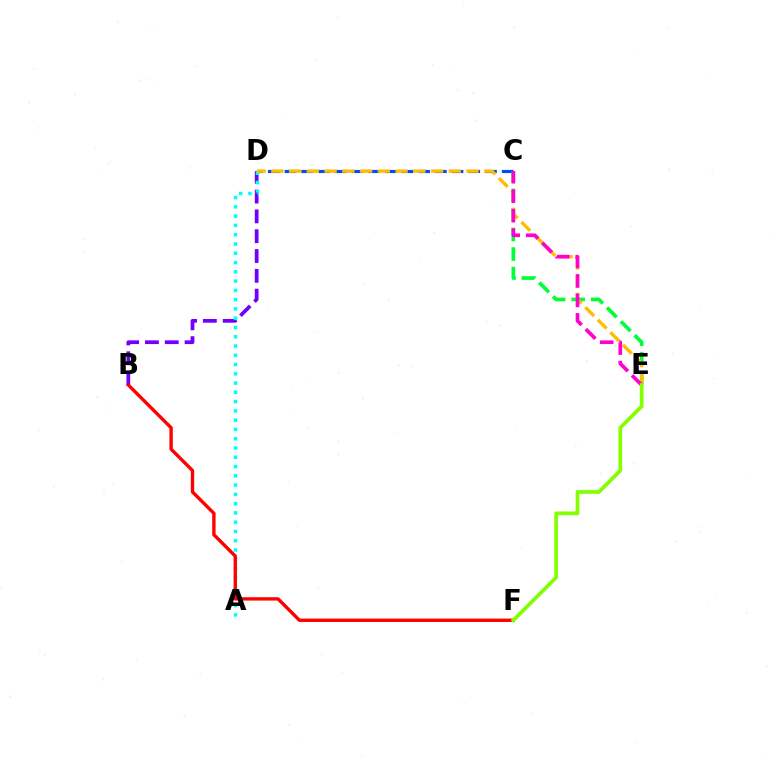{('C', 'D'): [{'color': '#004bff', 'line_style': 'dashed', 'thickness': 2.27}], ('B', 'D'): [{'color': '#7200ff', 'line_style': 'dashed', 'thickness': 2.69}], ('C', 'E'): [{'color': '#00ff39', 'line_style': 'dashed', 'thickness': 2.65}, {'color': '#ff00cf', 'line_style': 'dashed', 'thickness': 2.65}], ('A', 'D'): [{'color': '#00fff6', 'line_style': 'dotted', 'thickness': 2.52}], ('D', 'E'): [{'color': '#ffbd00', 'line_style': 'dashed', 'thickness': 2.41}], ('B', 'F'): [{'color': '#ff0000', 'line_style': 'solid', 'thickness': 2.42}], ('E', 'F'): [{'color': '#84ff00', 'line_style': 'solid', 'thickness': 2.67}]}